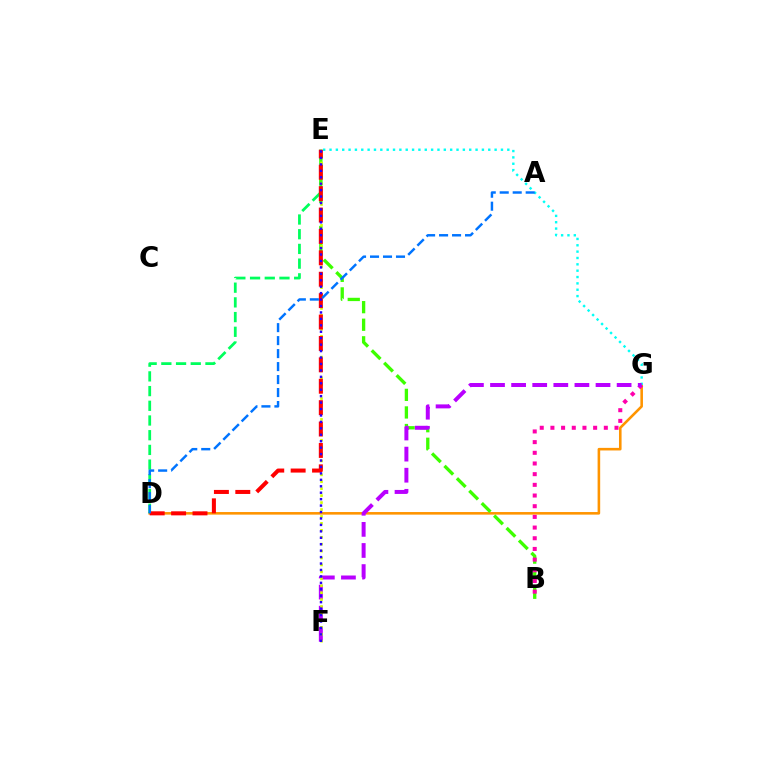{('D', 'G'): [{'color': '#ff9400', 'line_style': 'solid', 'thickness': 1.86}], ('D', 'E'): [{'color': '#00ff5c', 'line_style': 'dashed', 'thickness': 2.0}, {'color': '#ff0000', 'line_style': 'dashed', 'thickness': 2.91}], ('B', 'E'): [{'color': '#3dff00', 'line_style': 'dashed', 'thickness': 2.39}], ('E', 'G'): [{'color': '#00fff6', 'line_style': 'dotted', 'thickness': 1.73}], ('B', 'G'): [{'color': '#ff00ac', 'line_style': 'dotted', 'thickness': 2.9}], ('F', 'G'): [{'color': '#b900ff', 'line_style': 'dashed', 'thickness': 2.87}], ('E', 'F'): [{'color': '#d1ff00', 'line_style': 'dotted', 'thickness': 1.88}, {'color': '#2500ff', 'line_style': 'dotted', 'thickness': 1.75}], ('A', 'D'): [{'color': '#0074ff', 'line_style': 'dashed', 'thickness': 1.76}]}